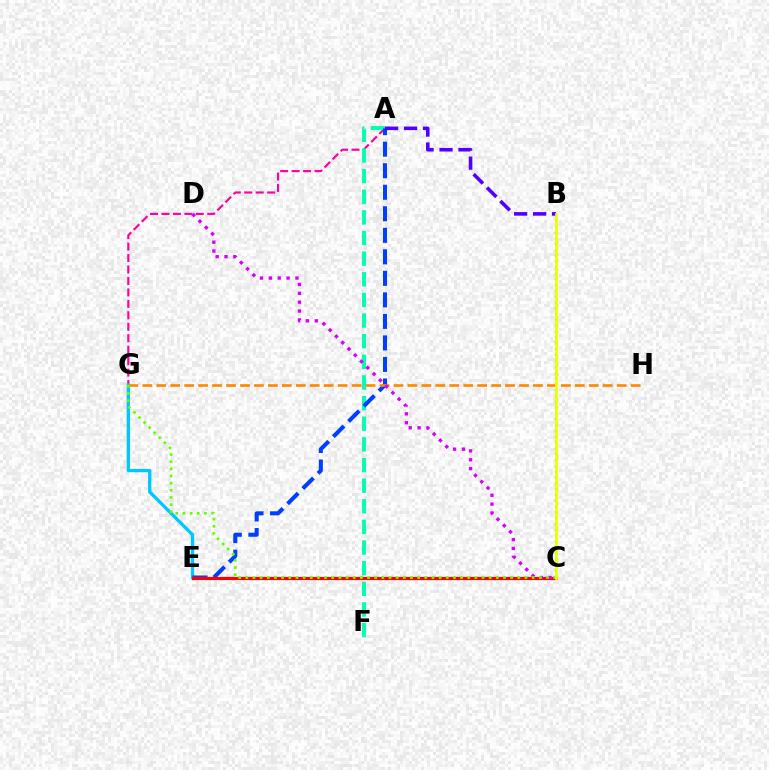{('A', 'G'): [{'color': '#ff00a0', 'line_style': 'dashed', 'thickness': 1.56}], ('E', 'G'): [{'color': '#00c7ff', 'line_style': 'solid', 'thickness': 2.38}], ('A', 'F'): [{'color': '#00ffaf', 'line_style': 'dashed', 'thickness': 2.8}], ('B', 'C'): [{'color': '#00ff27', 'line_style': 'dotted', 'thickness': 1.58}, {'color': '#eeff00', 'line_style': 'solid', 'thickness': 1.96}], ('A', 'E'): [{'color': '#003fff', 'line_style': 'dashed', 'thickness': 2.92}], ('C', 'E'): [{'color': '#ff0000', 'line_style': 'solid', 'thickness': 2.3}], ('G', 'H'): [{'color': '#ff8800', 'line_style': 'dashed', 'thickness': 1.9}], ('C', 'D'): [{'color': '#d600ff', 'line_style': 'dotted', 'thickness': 2.41}], ('A', 'B'): [{'color': '#4f00ff', 'line_style': 'dashed', 'thickness': 2.57}], ('C', 'G'): [{'color': '#66ff00', 'line_style': 'dotted', 'thickness': 1.95}]}